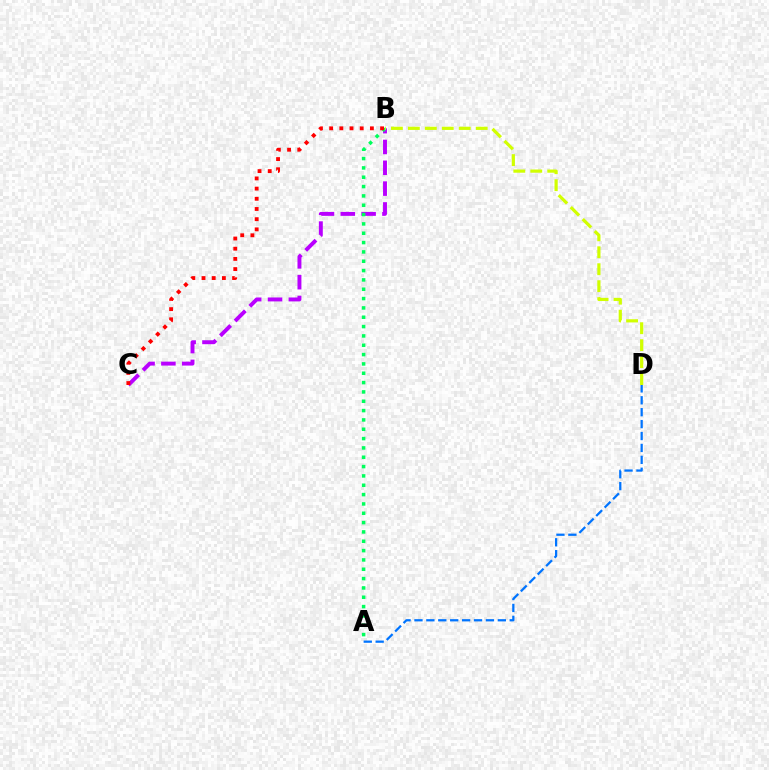{('A', 'D'): [{'color': '#0074ff', 'line_style': 'dashed', 'thickness': 1.62}], ('B', 'C'): [{'color': '#b900ff', 'line_style': 'dashed', 'thickness': 2.83}, {'color': '#ff0000', 'line_style': 'dotted', 'thickness': 2.77}], ('A', 'B'): [{'color': '#00ff5c', 'line_style': 'dotted', 'thickness': 2.54}], ('B', 'D'): [{'color': '#d1ff00', 'line_style': 'dashed', 'thickness': 2.3}]}